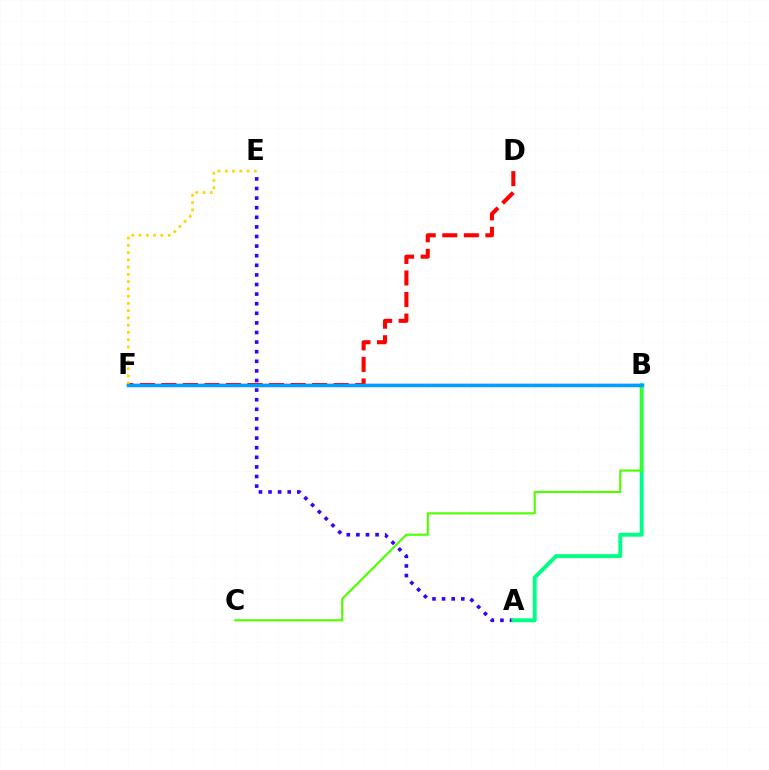{('B', 'F'): [{'color': '#ff00ed', 'line_style': 'solid', 'thickness': 1.65}, {'color': '#009eff', 'line_style': 'solid', 'thickness': 2.5}], ('A', 'E'): [{'color': '#3700ff', 'line_style': 'dotted', 'thickness': 2.61}], ('A', 'B'): [{'color': '#00ff86', 'line_style': 'solid', 'thickness': 2.83}], ('D', 'F'): [{'color': '#ff0000', 'line_style': 'dashed', 'thickness': 2.92}], ('B', 'C'): [{'color': '#4fff00', 'line_style': 'solid', 'thickness': 1.54}], ('E', 'F'): [{'color': '#ffd500', 'line_style': 'dotted', 'thickness': 1.97}]}